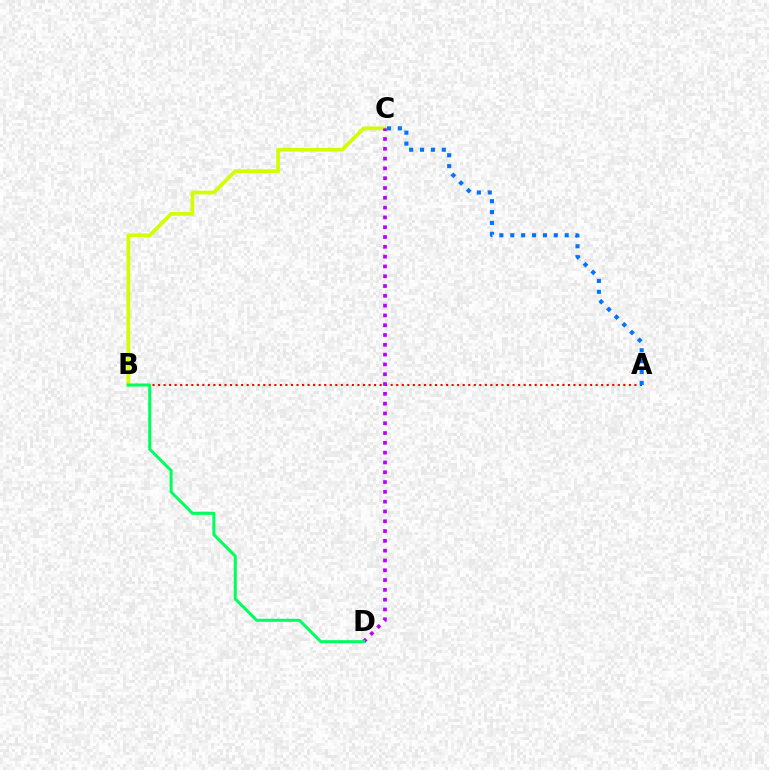{('A', 'B'): [{'color': '#ff0000', 'line_style': 'dotted', 'thickness': 1.5}], ('A', 'C'): [{'color': '#0074ff', 'line_style': 'dotted', 'thickness': 2.96}], ('B', 'C'): [{'color': '#d1ff00', 'line_style': 'solid', 'thickness': 2.68}], ('C', 'D'): [{'color': '#b900ff', 'line_style': 'dotted', 'thickness': 2.66}], ('B', 'D'): [{'color': '#00ff5c', 'line_style': 'solid', 'thickness': 2.17}]}